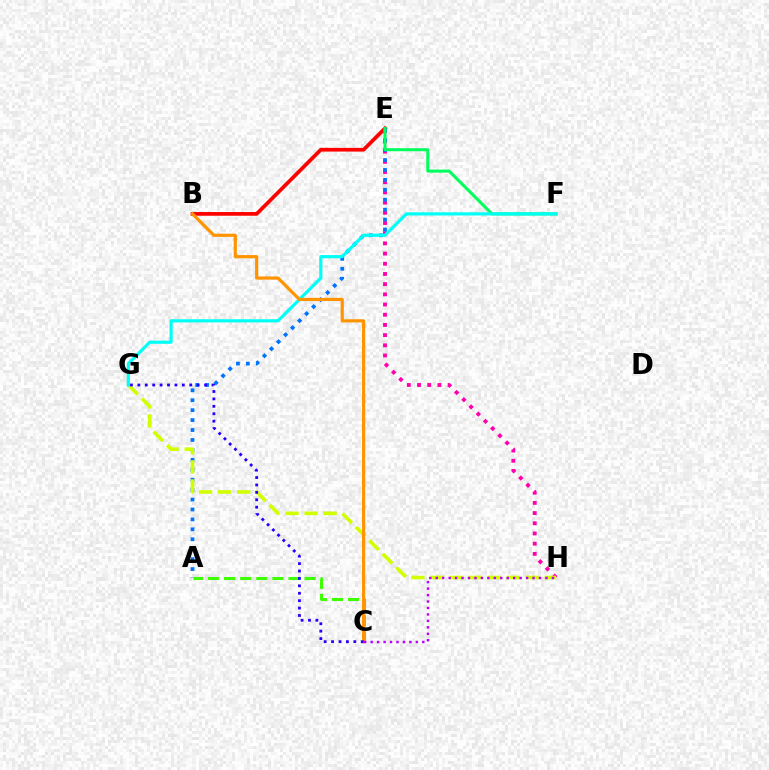{('B', 'E'): [{'color': '#ff0000', 'line_style': 'solid', 'thickness': 2.67}], ('E', 'H'): [{'color': '#ff00ac', 'line_style': 'dotted', 'thickness': 2.77}], ('A', 'E'): [{'color': '#0074ff', 'line_style': 'dotted', 'thickness': 2.7}], ('G', 'H'): [{'color': '#d1ff00', 'line_style': 'dashed', 'thickness': 2.59}], ('A', 'C'): [{'color': '#3dff00', 'line_style': 'dashed', 'thickness': 2.19}], ('E', 'F'): [{'color': '#00ff5c', 'line_style': 'solid', 'thickness': 2.18}], ('F', 'G'): [{'color': '#00fff6', 'line_style': 'solid', 'thickness': 2.29}], ('B', 'C'): [{'color': '#ff9400', 'line_style': 'solid', 'thickness': 2.3}], ('C', 'H'): [{'color': '#b900ff', 'line_style': 'dotted', 'thickness': 1.75}], ('C', 'G'): [{'color': '#2500ff', 'line_style': 'dotted', 'thickness': 2.01}]}